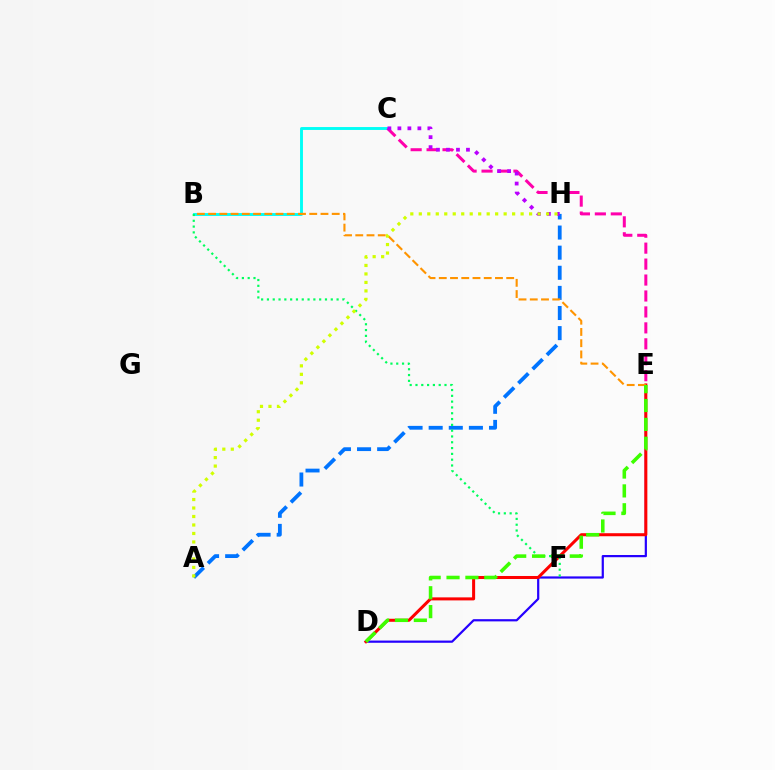{('B', 'C'): [{'color': '#00fff6', 'line_style': 'solid', 'thickness': 2.09}], ('D', 'E'): [{'color': '#2500ff', 'line_style': 'solid', 'thickness': 1.59}, {'color': '#ff0000', 'line_style': 'solid', 'thickness': 2.18}, {'color': '#3dff00', 'line_style': 'dashed', 'thickness': 2.56}], ('A', 'H'): [{'color': '#0074ff', 'line_style': 'dashed', 'thickness': 2.73}, {'color': '#d1ff00', 'line_style': 'dotted', 'thickness': 2.31}], ('C', 'E'): [{'color': '#ff00ac', 'line_style': 'dashed', 'thickness': 2.17}], ('B', 'F'): [{'color': '#00ff5c', 'line_style': 'dotted', 'thickness': 1.58}], ('B', 'E'): [{'color': '#ff9400', 'line_style': 'dashed', 'thickness': 1.53}], ('C', 'H'): [{'color': '#b900ff', 'line_style': 'dotted', 'thickness': 2.72}]}